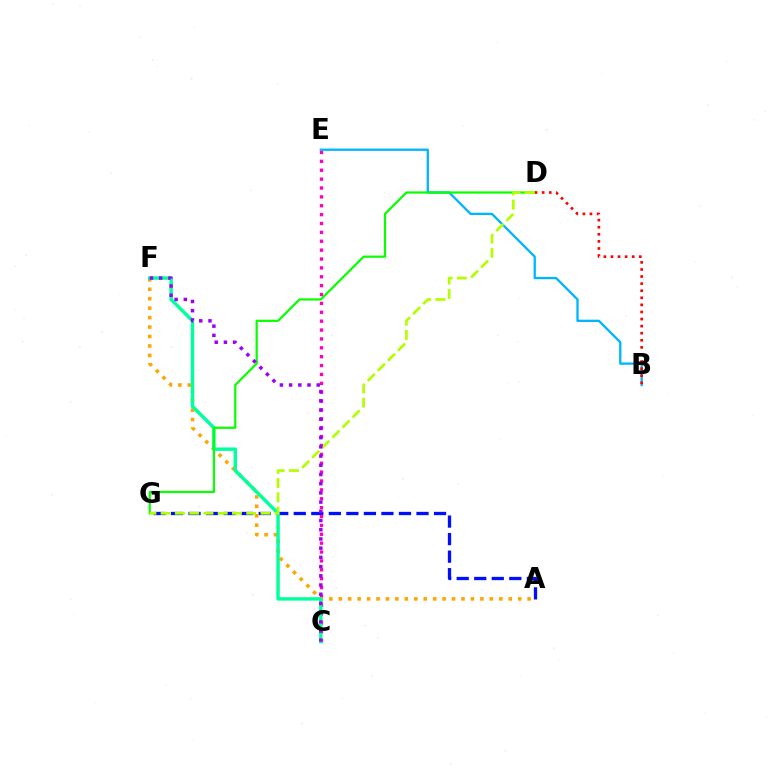{('A', 'G'): [{'color': '#0010ff', 'line_style': 'dashed', 'thickness': 2.38}], ('C', 'E'): [{'color': '#ff00bd', 'line_style': 'dotted', 'thickness': 2.41}], ('A', 'F'): [{'color': '#ffa500', 'line_style': 'dotted', 'thickness': 2.57}], ('B', 'E'): [{'color': '#00b5ff', 'line_style': 'solid', 'thickness': 1.66}], ('C', 'F'): [{'color': '#00ff9d', 'line_style': 'solid', 'thickness': 2.47}, {'color': '#9b00ff', 'line_style': 'dotted', 'thickness': 2.5}], ('D', 'G'): [{'color': '#08ff00', 'line_style': 'solid', 'thickness': 1.59}, {'color': '#b3ff00', 'line_style': 'dashed', 'thickness': 1.94}], ('B', 'D'): [{'color': '#ff0000', 'line_style': 'dotted', 'thickness': 1.92}]}